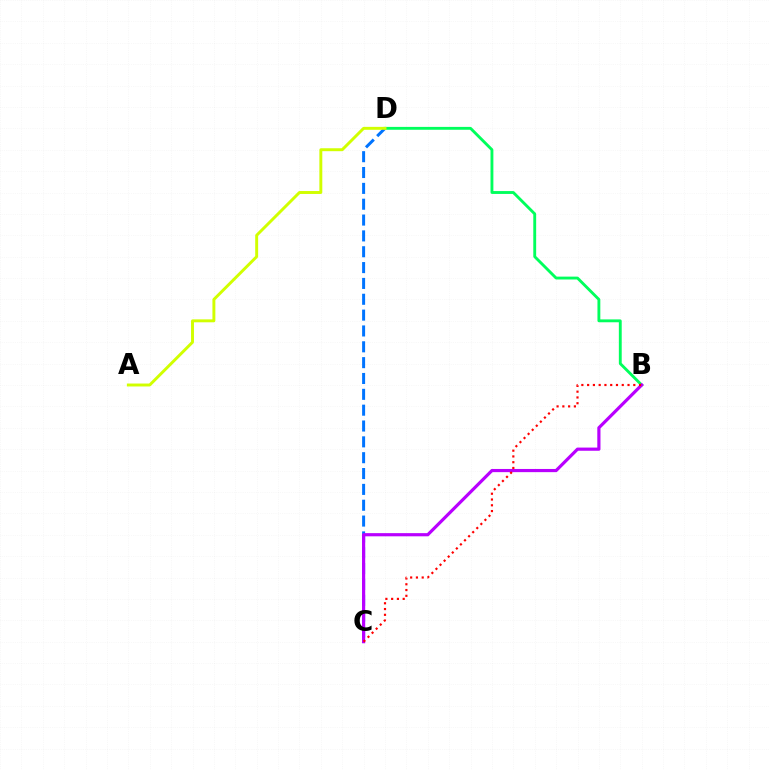{('C', 'D'): [{'color': '#0074ff', 'line_style': 'dashed', 'thickness': 2.15}], ('B', 'D'): [{'color': '#00ff5c', 'line_style': 'solid', 'thickness': 2.06}], ('B', 'C'): [{'color': '#b900ff', 'line_style': 'solid', 'thickness': 2.29}, {'color': '#ff0000', 'line_style': 'dotted', 'thickness': 1.57}], ('A', 'D'): [{'color': '#d1ff00', 'line_style': 'solid', 'thickness': 2.11}]}